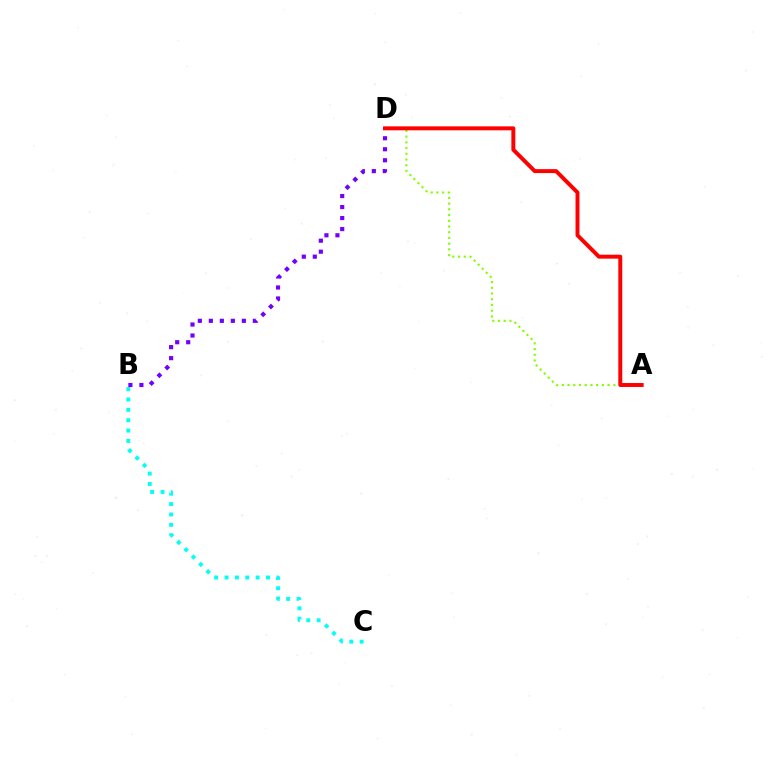{('B', 'C'): [{'color': '#00fff6', 'line_style': 'dotted', 'thickness': 2.82}], ('B', 'D'): [{'color': '#7200ff', 'line_style': 'dotted', 'thickness': 2.99}], ('A', 'D'): [{'color': '#84ff00', 'line_style': 'dotted', 'thickness': 1.55}, {'color': '#ff0000', 'line_style': 'solid', 'thickness': 2.84}]}